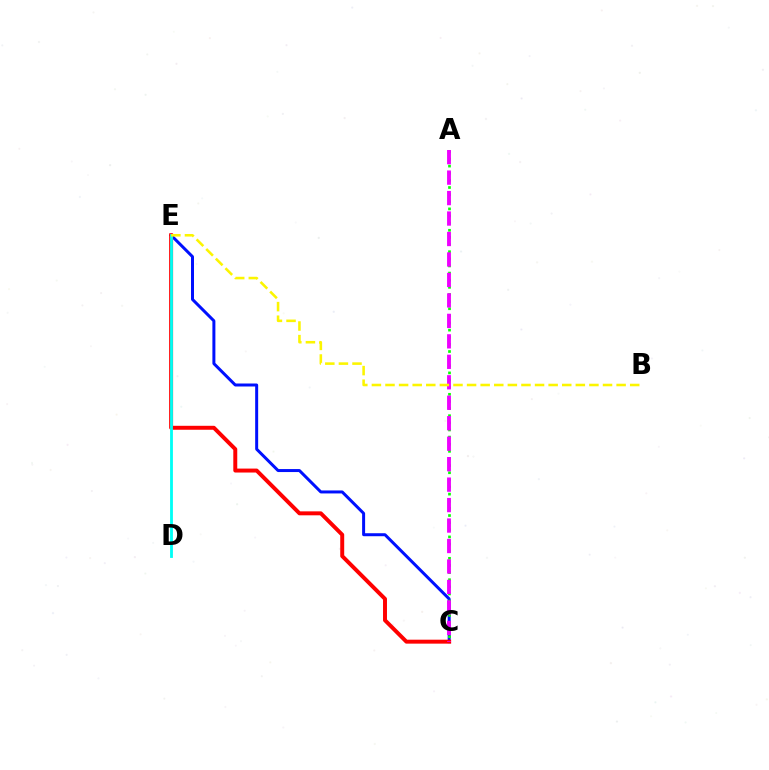{('C', 'E'): [{'color': '#0010ff', 'line_style': 'solid', 'thickness': 2.15}, {'color': '#ff0000', 'line_style': 'solid', 'thickness': 2.84}], ('A', 'C'): [{'color': '#08ff00', 'line_style': 'dotted', 'thickness': 1.94}, {'color': '#ee00ff', 'line_style': 'dashed', 'thickness': 2.78}], ('D', 'E'): [{'color': '#00fff6', 'line_style': 'solid', 'thickness': 2.03}], ('B', 'E'): [{'color': '#fcf500', 'line_style': 'dashed', 'thickness': 1.85}]}